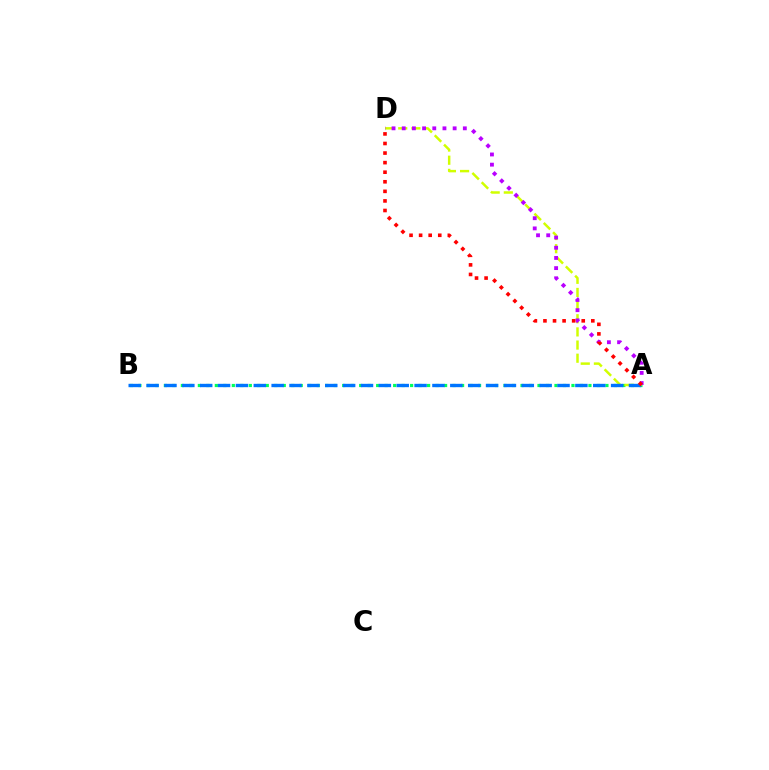{('A', 'B'): [{'color': '#00ff5c', 'line_style': 'dotted', 'thickness': 2.31}, {'color': '#0074ff', 'line_style': 'dashed', 'thickness': 2.43}], ('A', 'D'): [{'color': '#d1ff00', 'line_style': 'dashed', 'thickness': 1.79}, {'color': '#b900ff', 'line_style': 'dotted', 'thickness': 2.77}, {'color': '#ff0000', 'line_style': 'dotted', 'thickness': 2.6}]}